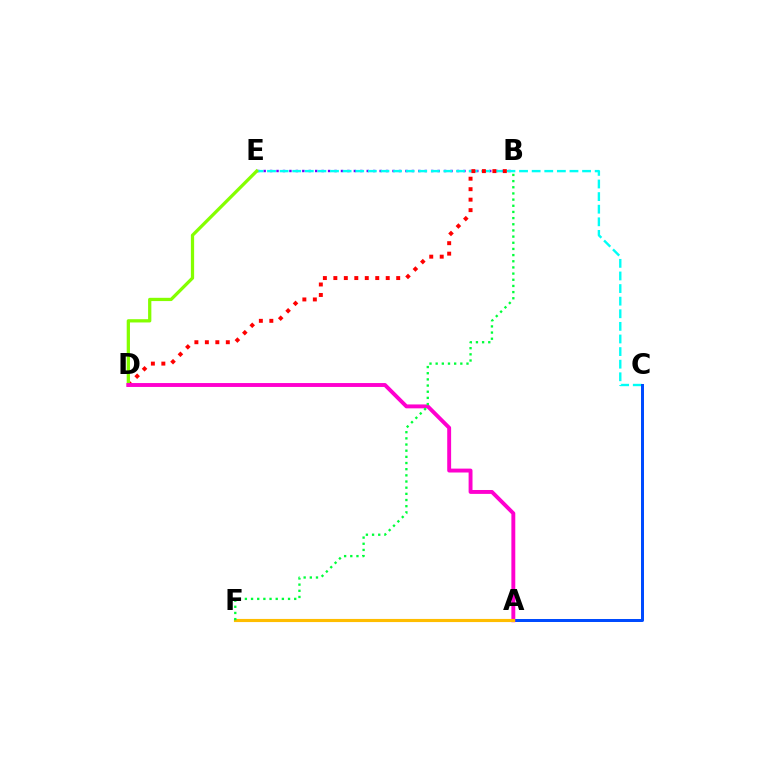{('B', 'E'): [{'color': '#7200ff', 'line_style': 'dotted', 'thickness': 1.75}], ('C', 'E'): [{'color': '#00fff6', 'line_style': 'dashed', 'thickness': 1.71}], ('A', 'C'): [{'color': '#004bff', 'line_style': 'solid', 'thickness': 2.15}], ('B', 'D'): [{'color': '#ff0000', 'line_style': 'dotted', 'thickness': 2.85}], ('D', 'E'): [{'color': '#84ff00', 'line_style': 'solid', 'thickness': 2.35}], ('A', 'D'): [{'color': '#ff00cf', 'line_style': 'solid', 'thickness': 2.81}], ('A', 'F'): [{'color': '#ffbd00', 'line_style': 'solid', 'thickness': 2.26}], ('B', 'F'): [{'color': '#00ff39', 'line_style': 'dotted', 'thickness': 1.68}]}